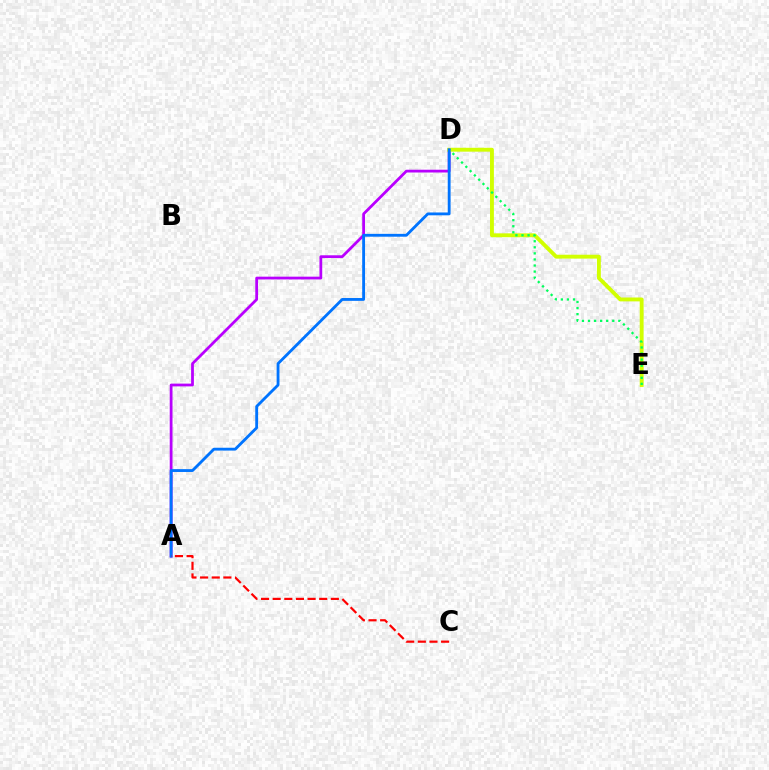{('A', 'D'): [{'color': '#b900ff', 'line_style': 'solid', 'thickness': 2.0}, {'color': '#0074ff', 'line_style': 'solid', 'thickness': 2.05}], ('D', 'E'): [{'color': '#d1ff00', 'line_style': 'solid', 'thickness': 2.79}, {'color': '#00ff5c', 'line_style': 'dotted', 'thickness': 1.65}], ('A', 'C'): [{'color': '#ff0000', 'line_style': 'dashed', 'thickness': 1.58}]}